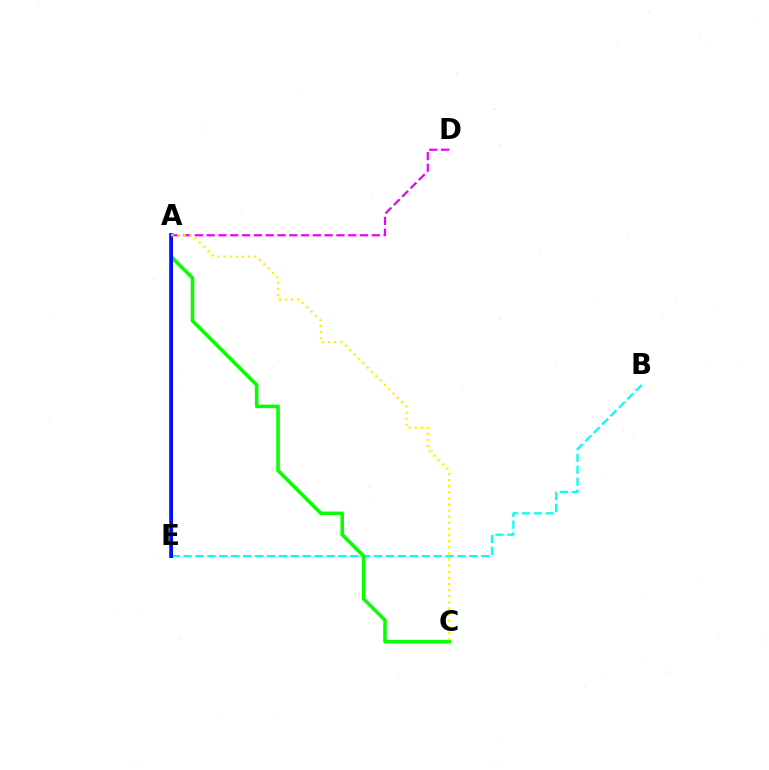{('B', 'E'): [{'color': '#00fff6', 'line_style': 'dashed', 'thickness': 1.62}], ('A', 'D'): [{'color': '#ee00ff', 'line_style': 'dashed', 'thickness': 1.6}], ('A', 'C'): [{'color': '#08ff00', 'line_style': 'solid', 'thickness': 2.56}, {'color': '#fcf500', 'line_style': 'dotted', 'thickness': 1.66}], ('A', 'E'): [{'color': '#ff0000', 'line_style': 'solid', 'thickness': 2.81}, {'color': '#0010ff', 'line_style': 'solid', 'thickness': 2.15}]}